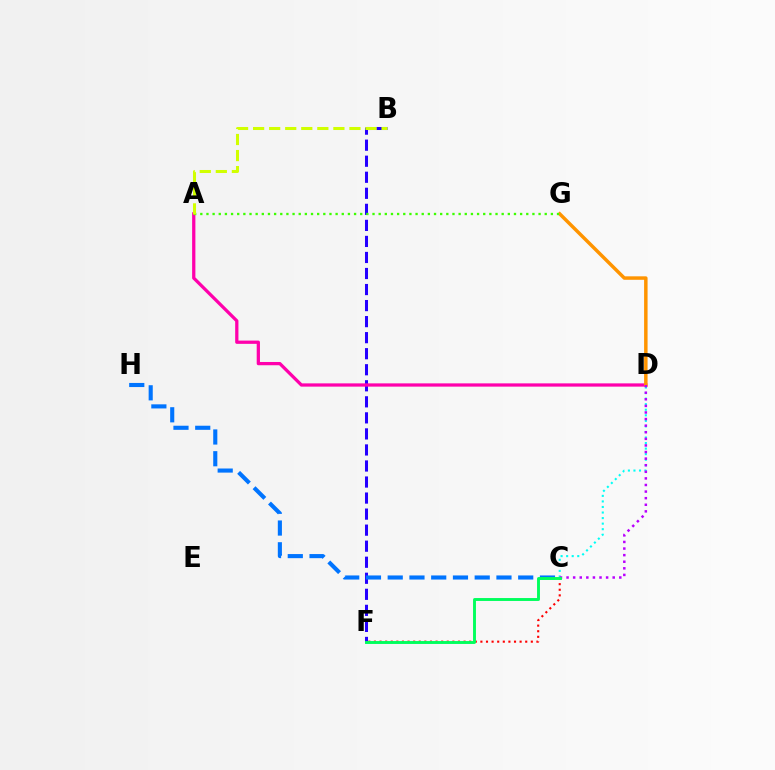{('B', 'F'): [{'color': '#2500ff', 'line_style': 'dashed', 'thickness': 2.18}], ('A', 'D'): [{'color': '#ff00ac', 'line_style': 'solid', 'thickness': 2.35}], ('D', 'G'): [{'color': '#ff9400', 'line_style': 'solid', 'thickness': 2.5}], ('C', 'D'): [{'color': '#00fff6', 'line_style': 'dotted', 'thickness': 1.51}, {'color': '#b900ff', 'line_style': 'dotted', 'thickness': 1.79}], ('C', 'F'): [{'color': '#ff0000', 'line_style': 'dotted', 'thickness': 1.52}, {'color': '#00ff5c', 'line_style': 'solid', 'thickness': 2.09}], ('A', 'G'): [{'color': '#3dff00', 'line_style': 'dotted', 'thickness': 1.67}], ('A', 'B'): [{'color': '#d1ff00', 'line_style': 'dashed', 'thickness': 2.18}], ('C', 'H'): [{'color': '#0074ff', 'line_style': 'dashed', 'thickness': 2.95}]}